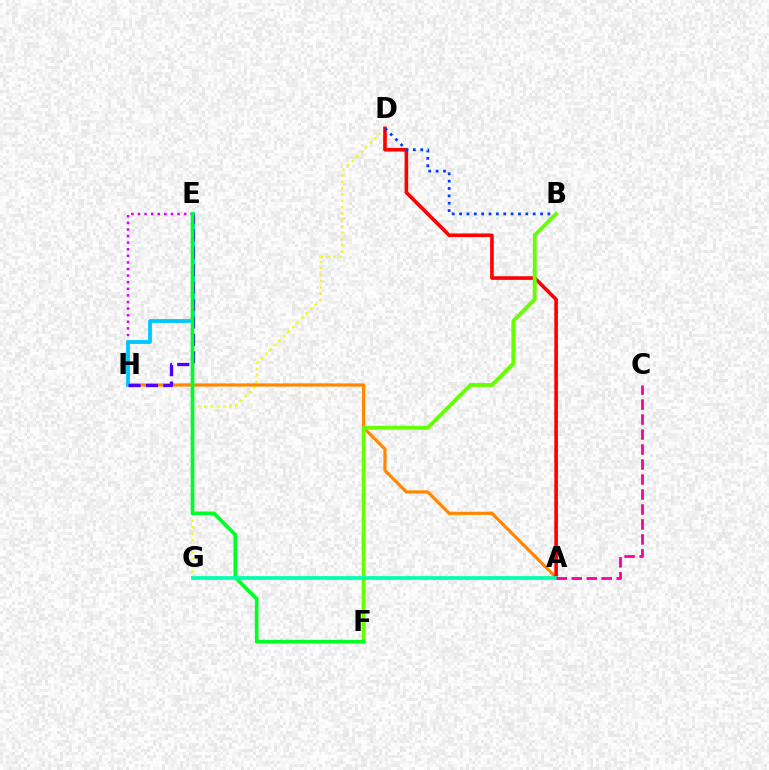{('D', 'G'): [{'color': '#eeff00', 'line_style': 'dotted', 'thickness': 1.73}], ('E', 'H'): [{'color': '#d600ff', 'line_style': 'dotted', 'thickness': 1.79}, {'color': '#00c7ff', 'line_style': 'solid', 'thickness': 2.75}, {'color': '#4f00ff', 'line_style': 'dashed', 'thickness': 2.37}], ('A', 'H'): [{'color': '#ff8800', 'line_style': 'solid', 'thickness': 2.29}], ('A', 'D'): [{'color': '#ff0000', 'line_style': 'solid', 'thickness': 2.61}], ('B', 'D'): [{'color': '#003fff', 'line_style': 'dotted', 'thickness': 2.0}], ('B', 'F'): [{'color': '#66ff00', 'line_style': 'solid', 'thickness': 2.79}], ('E', 'F'): [{'color': '#00ff27', 'line_style': 'solid', 'thickness': 2.65}], ('A', 'G'): [{'color': '#00ffaf', 'line_style': 'solid', 'thickness': 2.69}], ('A', 'C'): [{'color': '#ff00a0', 'line_style': 'dashed', 'thickness': 2.04}]}